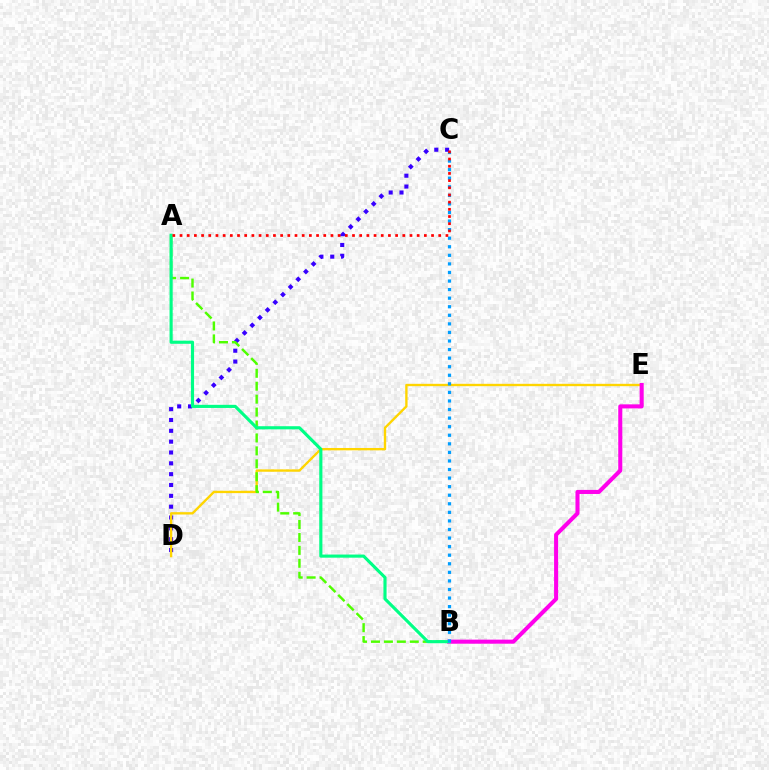{('C', 'D'): [{'color': '#3700ff', 'line_style': 'dotted', 'thickness': 2.94}], ('D', 'E'): [{'color': '#ffd500', 'line_style': 'solid', 'thickness': 1.7}], ('A', 'B'): [{'color': '#4fff00', 'line_style': 'dashed', 'thickness': 1.76}, {'color': '#00ff86', 'line_style': 'solid', 'thickness': 2.25}], ('B', 'E'): [{'color': '#ff00ed', 'line_style': 'solid', 'thickness': 2.93}], ('B', 'C'): [{'color': '#009eff', 'line_style': 'dotted', 'thickness': 2.33}], ('A', 'C'): [{'color': '#ff0000', 'line_style': 'dotted', 'thickness': 1.95}]}